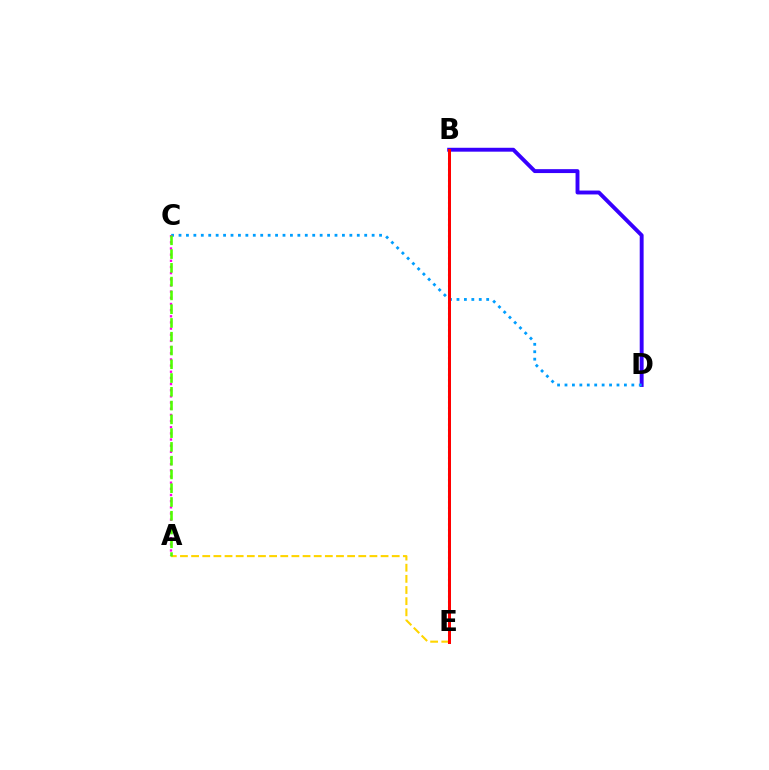{('B', 'D'): [{'color': '#3700ff', 'line_style': 'solid', 'thickness': 2.81}], ('A', 'E'): [{'color': '#ffd500', 'line_style': 'dashed', 'thickness': 1.51}], ('C', 'D'): [{'color': '#009eff', 'line_style': 'dotted', 'thickness': 2.02}], ('B', 'E'): [{'color': '#00ff86', 'line_style': 'dotted', 'thickness': 1.51}, {'color': '#ff0000', 'line_style': 'solid', 'thickness': 2.17}], ('A', 'C'): [{'color': '#ff00ed', 'line_style': 'dotted', 'thickness': 1.67}, {'color': '#4fff00', 'line_style': 'dashed', 'thickness': 1.87}]}